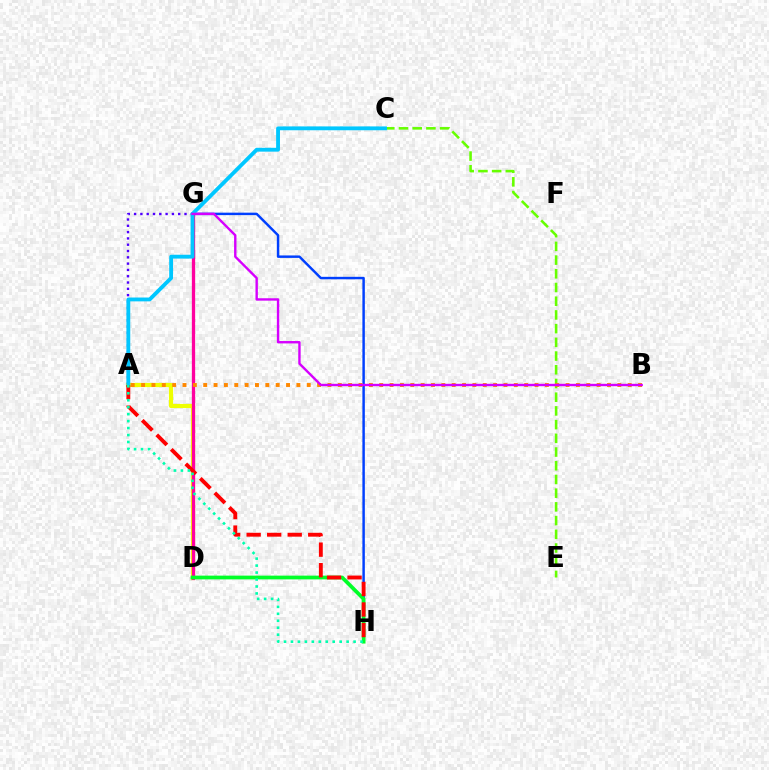{('A', 'D'): [{'color': '#eeff00', 'line_style': 'solid', 'thickness': 2.99}], ('D', 'G'): [{'color': '#ff00a0', 'line_style': 'solid', 'thickness': 2.37}], ('G', 'H'): [{'color': '#003fff', 'line_style': 'solid', 'thickness': 1.77}], ('C', 'E'): [{'color': '#66ff00', 'line_style': 'dashed', 'thickness': 1.86}], ('D', 'H'): [{'color': '#00ff27', 'line_style': 'solid', 'thickness': 2.7}], ('A', 'G'): [{'color': '#4f00ff', 'line_style': 'dotted', 'thickness': 1.71}], ('A', 'C'): [{'color': '#00c7ff', 'line_style': 'solid', 'thickness': 2.77}], ('A', 'H'): [{'color': '#ff0000', 'line_style': 'dashed', 'thickness': 2.79}, {'color': '#00ffaf', 'line_style': 'dotted', 'thickness': 1.89}], ('A', 'B'): [{'color': '#ff8800', 'line_style': 'dotted', 'thickness': 2.81}], ('B', 'G'): [{'color': '#d600ff', 'line_style': 'solid', 'thickness': 1.72}]}